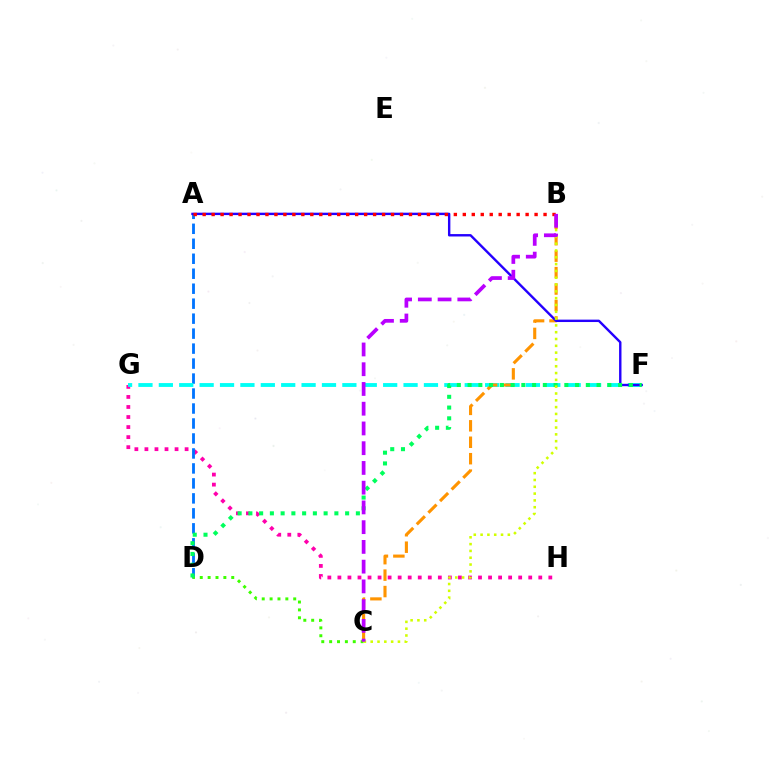{('G', 'H'): [{'color': '#ff00ac', 'line_style': 'dotted', 'thickness': 2.73}], ('A', 'D'): [{'color': '#0074ff', 'line_style': 'dashed', 'thickness': 2.03}], ('F', 'G'): [{'color': '#00fff6', 'line_style': 'dashed', 'thickness': 2.77}], ('C', 'D'): [{'color': '#3dff00', 'line_style': 'dotted', 'thickness': 2.14}], ('B', 'C'): [{'color': '#ff9400', 'line_style': 'dashed', 'thickness': 2.23}, {'color': '#d1ff00', 'line_style': 'dotted', 'thickness': 1.85}, {'color': '#b900ff', 'line_style': 'dashed', 'thickness': 2.68}], ('A', 'F'): [{'color': '#2500ff', 'line_style': 'solid', 'thickness': 1.73}], ('A', 'B'): [{'color': '#ff0000', 'line_style': 'dotted', 'thickness': 2.44}], ('D', 'F'): [{'color': '#00ff5c', 'line_style': 'dotted', 'thickness': 2.92}]}